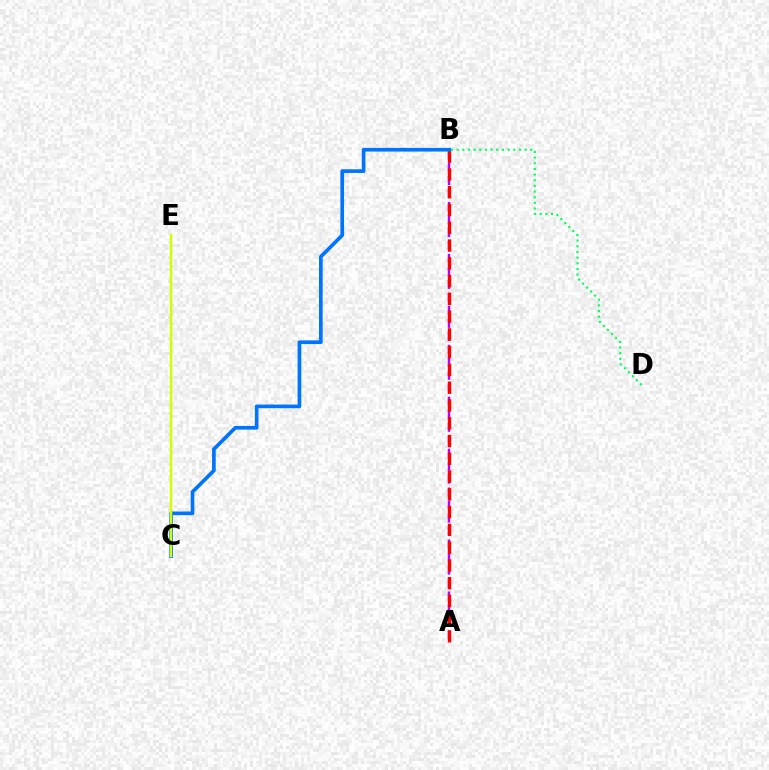{('A', 'B'): [{'color': '#b900ff', 'line_style': 'dashed', 'thickness': 1.76}, {'color': '#ff0000', 'line_style': 'dashed', 'thickness': 2.41}], ('B', 'D'): [{'color': '#00ff5c', 'line_style': 'dotted', 'thickness': 1.54}], ('B', 'C'): [{'color': '#0074ff', 'line_style': 'solid', 'thickness': 2.64}], ('C', 'E'): [{'color': '#d1ff00', 'line_style': 'solid', 'thickness': 1.77}]}